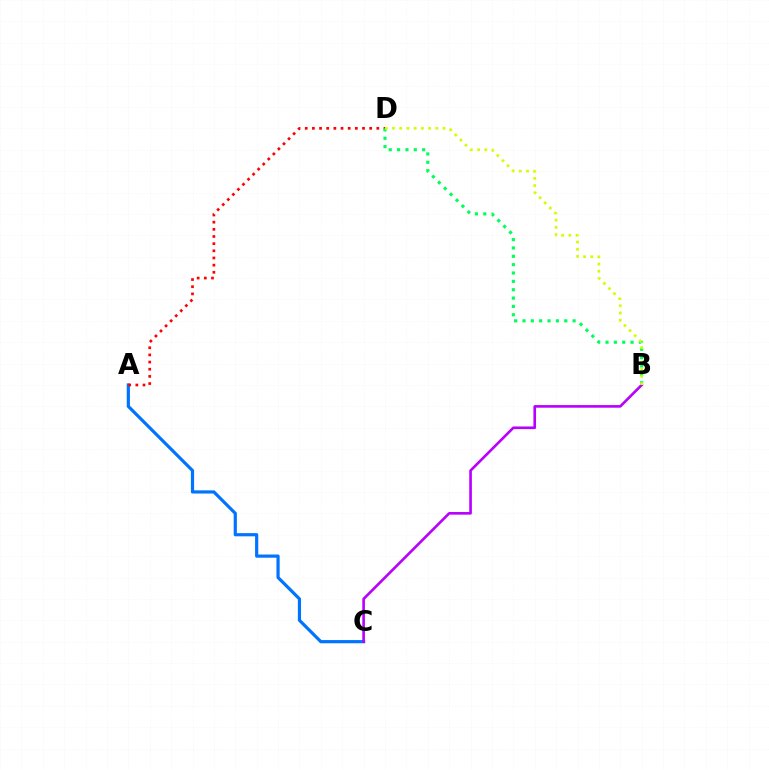{('A', 'C'): [{'color': '#0074ff', 'line_style': 'solid', 'thickness': 2.3}], ('A', 'D'): [{'color': '#ff0000', 'line_style': 'dotted', 'thickness': 1.95}], ('B', 'D'): [{'color': '#00ff5c', 'line_style': 'dotted', 'thickness': 2.27}, {'color': '#d1ff00', 'line_style': 'dotted', 'thickness': 1.96}], ('B', 'C'): [{'color': '#b900ff', 'line_style': 'solid', 'thickness': 1.89}]}